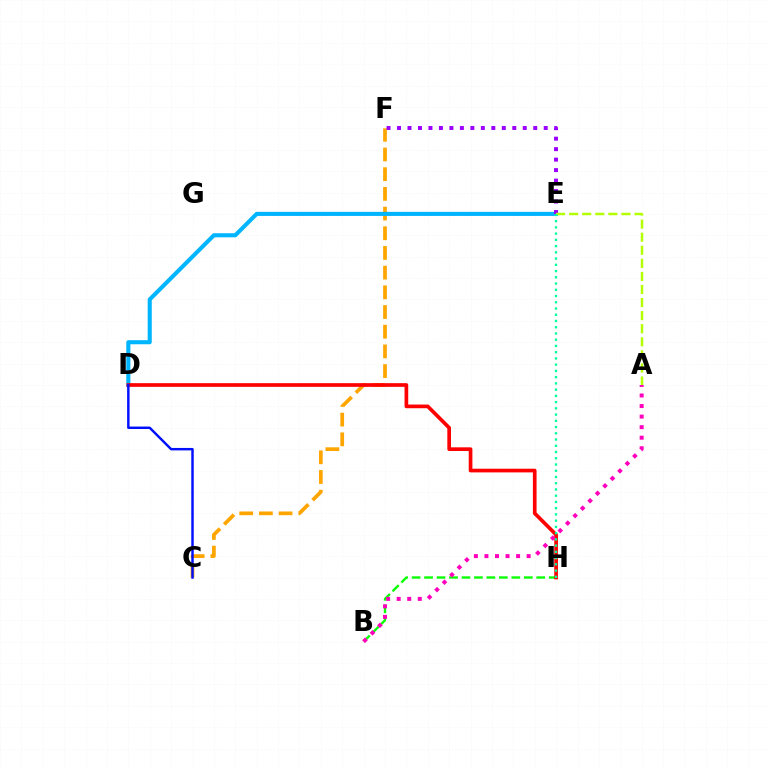{('C', 'F'): [{'color': '#ffa500', 'line_style': 'dashed', 'thickness': 2.68}], ('D', 'E'): [{'color': '#00b5ff', 'line_style': 'solid', 'thickness': 2.94}], ('B', 'H'): [{'color': '#08ff00', 'line_style': 'dashed', 'thickness': 1.69}], ('D', 'H'): [{'color': '#ff0000', 'line_style': 'solid', 'thickness': 2.65}], ('A', 'B'): [{'color': '#ff00bd', 'line_style': 'dotted', 'thickness': 2.87}], ('E', 'F'): [{'color': '#9b00ff', 'line_style': 'dotted', 'thickness': 2.85}], ('C', 'D'): [{'color': '#0010ff', 'line_style': 'solid', 'thickness': 1.76}], ('A', 'E'): [{'color': '#b3ff00', 'line_style': 'dashed', 'thickness': 1.78}], ('E', 'H'): [{'color': '#00ff9d', 'line_style': 'dotted', 'thickness': 1.7}]}